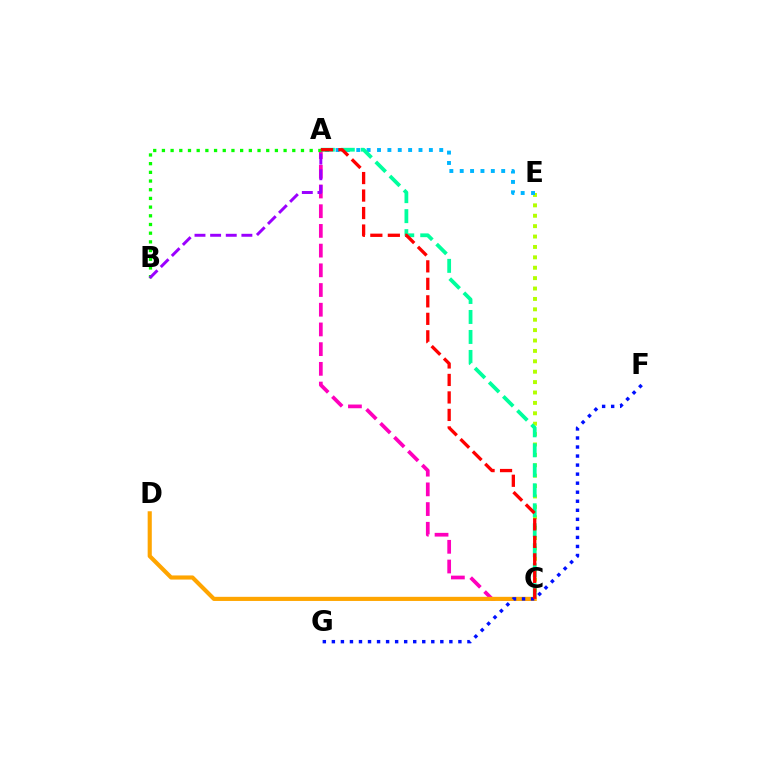{('A', 'C'): [{'color': '#ff00bd', 'line_style': 'dashed', 'thickness': 2.68}, {'color': '#00ff9d', 'line_style': 'dashed', 'thickness': 2.72}, {'color': '#ff0000', 'line_style': 'dashed', 'thickness': 2.38}], ('C', 'E'): [{'color': '#b3ff00', 'line_style': 'dotted', 'thickness': 2.82}], ('A', 'B'): [{'color': '#08ff00', 'line_style': 'dotted', 'thickness': 2.36}, {'color': '#9b00ff', 'line_style': 'dashed', 'thickness': 2.12}], ('C', 'D'): [{'color': '#ffa500', 'line_style': 'solid', 'thickness': 2.97}], ('F', 'G'): [{'color': '#0010ff', 'line_style': 'dotted', 'thickness': 2.46}], ('A', 'E'): [{'color': '#00b5ff', 'line_style': 'dotted', 'thickness': 2.82}]}